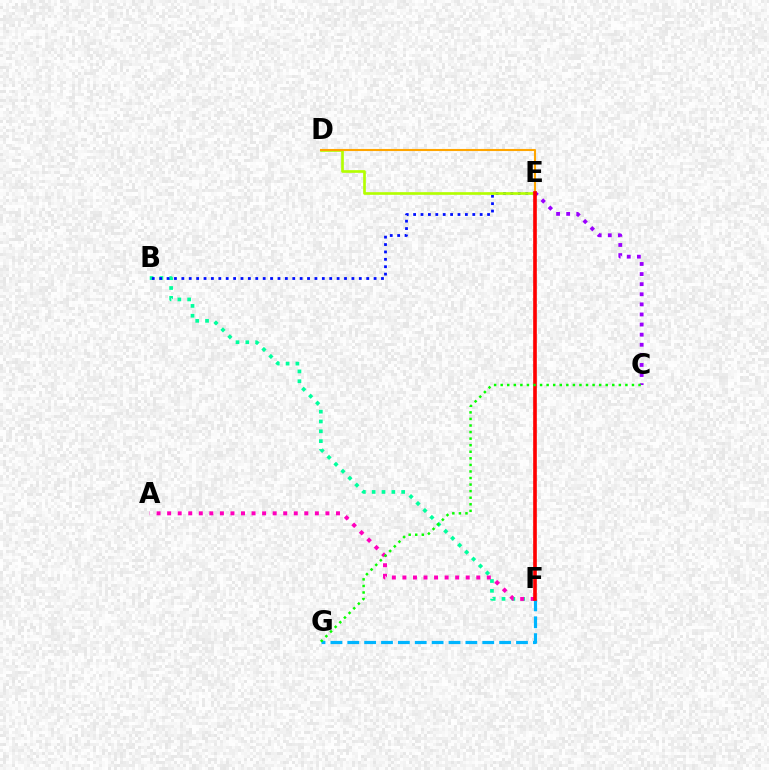{('B', 'F'): [{'color': '#00ff9d', 'line_style': 'dotted', 'thickness': 2.67}], ('B', 'E'): [{'color': '#0010ff', 'line_style': 'dotted', 'thickness': 2.01}], ('D', 'E'): [{'color': '#b3ff00', 'line_style': 'solid', 'thickness': 1.92}, {'color': '#ffa500', 'line_style': 'solid', 'thickness': 1.51}], ('C', 'E'): [{'color': '#9b00ff', 'line_style': 'dotted', 'thickness': 2.74}], ('F', 'G'): [{'color': '#00b5ff', 'line_style': 'dashed', 'thickness': 2.29}], ('A', 'F'): [{'color': '#ff00bd', 'line_style': 'dotted', 'thickness': 2.87}], ('E', 'F'): [{'color': '#ff0000', 'line_style': 'solid', 'thickness': 2.63}], ('C', 'G'): [{'color': '#08ff00', 'line_style': 'dotted', 'thickness': 1.78}]}